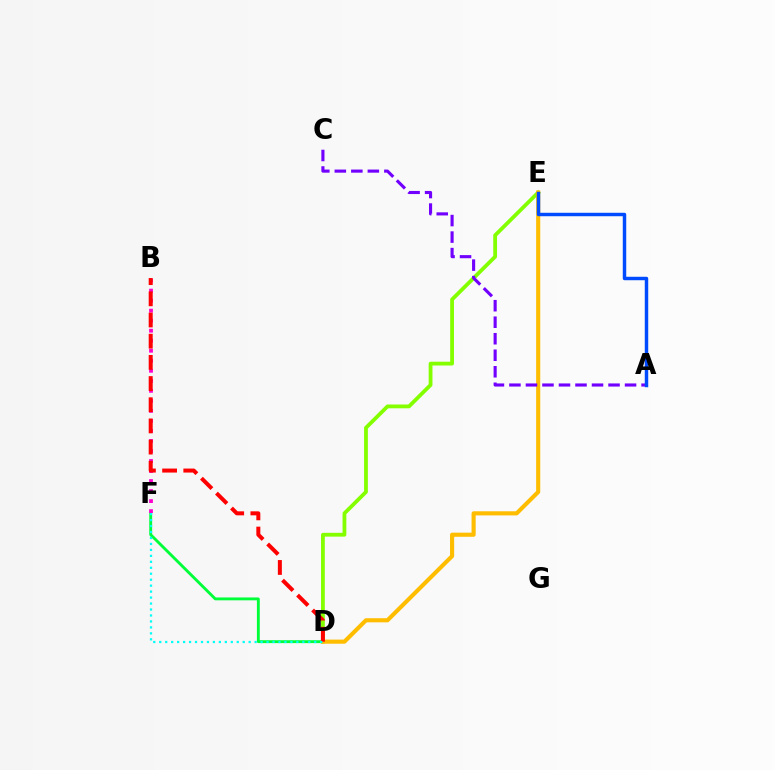{('D', 'E'): [{'color': '#84ff00', 'line_style': 'solid', 'thickness': 2.73}, {'color': '#ffbd00', 'line_style': 'solid', 'thickness': 2.97}], ('D', 'F'): [{'color': '#00ff39', 'line_style': 'solid', 'thickness': 2.07}, {'color': '#00fff6', 'line_style': 'dotted', 'thickness': 1.62}], ('A', 'C'): [{'color': '#7200ff', 'line_style': 'dashed', 'thickness': 2.24}], ('B', 'F'): [{'color': '#ff00cf', 'line_style': 'dotted', 'thickness': 2.72}], ('B', 'D'): [{'color': '#ff0000', 'line_style': 'dashed', 'thickness': 2.88}], ('A', 'E'): [{'color': '#004bff', 'line_style': 'solid', 'thickness': 2.49}]}